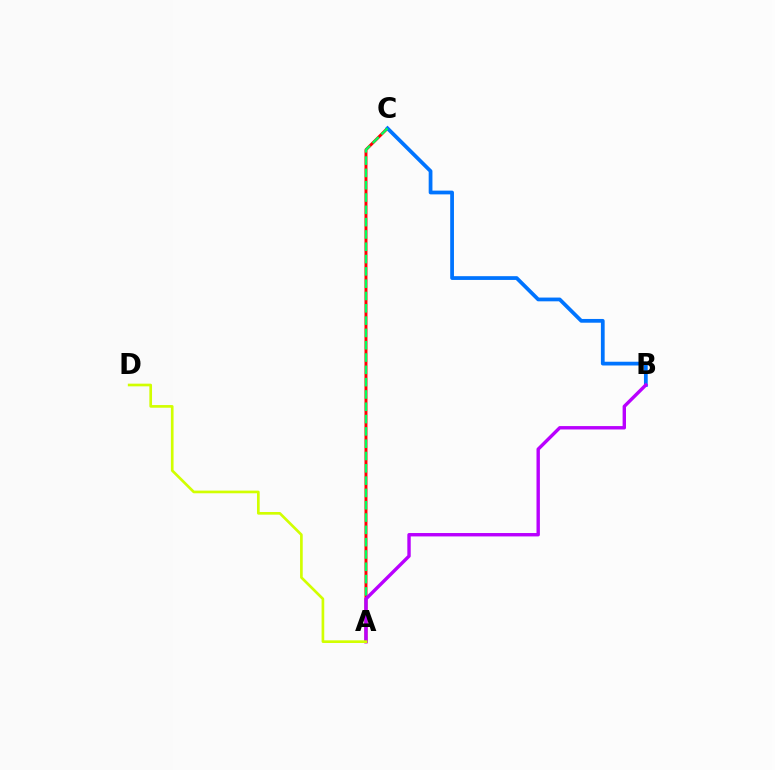{('A', 'C'): [{'color': '#ff0000', 'line_style': 'solid', 'thickness': 2.12}, {'color': '#00ff5c', 'line_style': 'dashed', 'thickness': 1.67}], ('B', 'C'): [{'color': '#0074ff', 'line_style': 'solid', 'thickness': 2.7}], ('A', 'B'): [{'color': '#b900ff', 'line_style': 'solid', 'thickness': 2.44}], ('A', 'D'): [{'color': '#d1ff00', 'line_style': 'solid', 'thickness': 1.92}]}